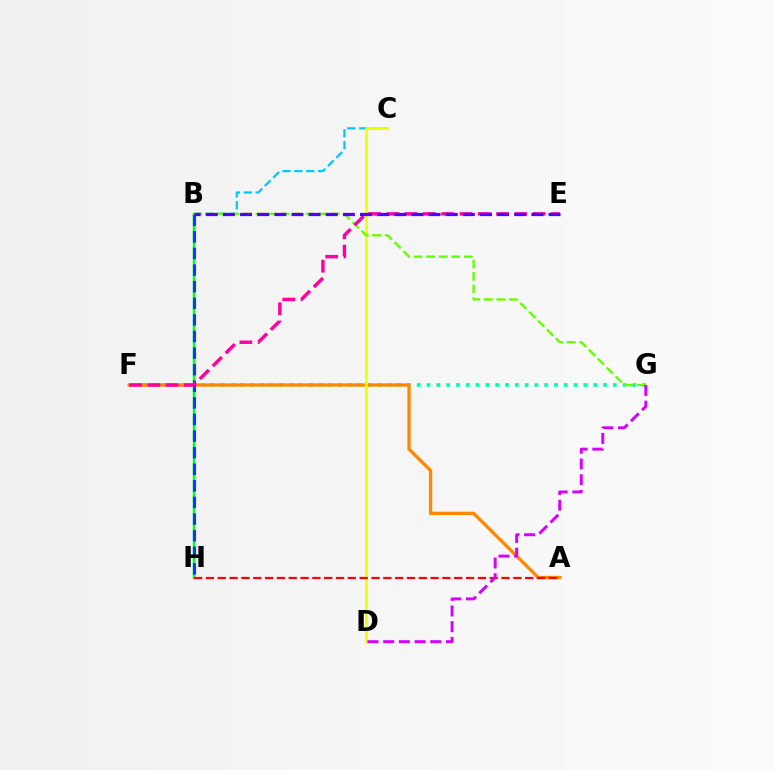{('F', 'G'): [{'color': '#00ffaf', 'line_style': 'dotted', 'thickness': 2.66}], ('B', 'H'): [{'color': '#00ff27', 'line_style': 'solid', 'thickness': 1.78}, {'color': '#003fff', 'line_style': 'dashed', 'thickness': 2.26}], ('B', 'C'): [{'color': '#00c7ff', 'line_style': 'dashed', 'thickness': 1.61}], ('A', 'F'): [{'color': '#ff8800', 'line_style': 'solid', 'thickness': 2.37}], ('C', 'D'): [{'color': '#eeff00', 'line_style': 'solid', 'thickness': 1.91}], ('A', 'H'): [{'color': '#ff0000', 'line_style': 'dashed', 'thickness': 1.61}], ('B', 'G'): [{'color': '#66ff00', 'line_style': 'dashed', 'thickness': 1.71}], ('E', 'F'): [{'color': '#ff00a0', 'line_style': 'dashed', 'thickness': 2.48}], ('D', 'G'): [{'color': '#d600ff', 'line_style': 'dashed', 'thickness': 2.13}], ('B', 'E'): [{'color': '#4f00ff', 'line_style': 'dashed', 'thickness': 2.33}]}